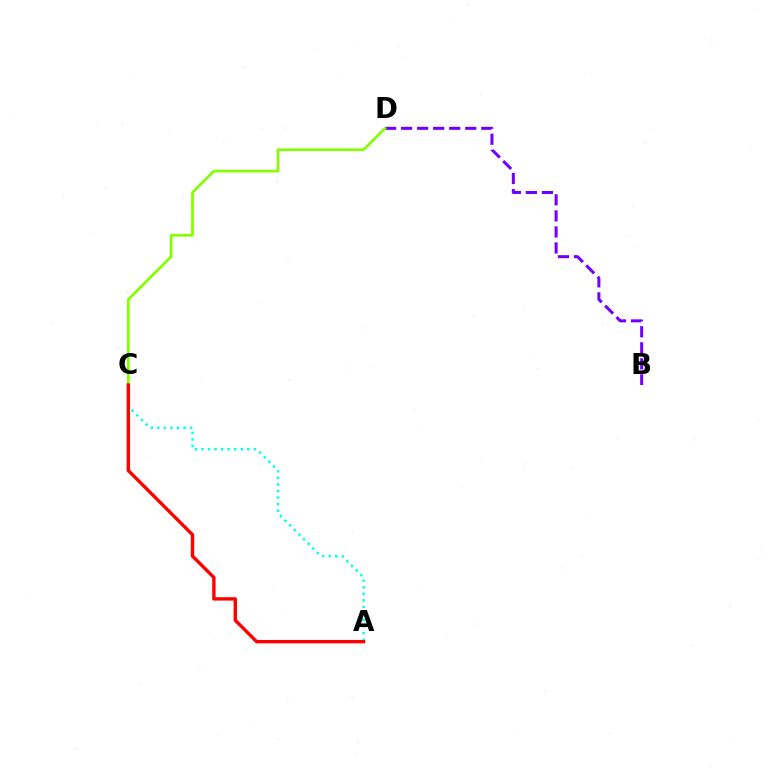{('A', 'C'): [{'color': '#00fff6', 'line_style': 'dotted', 'thickness': 1.78}, {'color': '#ff0000', 'line_style': 'solid', 'thickness': 2.44}], ('B', 'D'): [{'color': '#7200ff', 'line_style': 'dashed', 'thickness': 2.18}], ('C', 'D'): [{'color': '#84ff00', 'line_style': 'solid', 'thickness': 1.95}]}